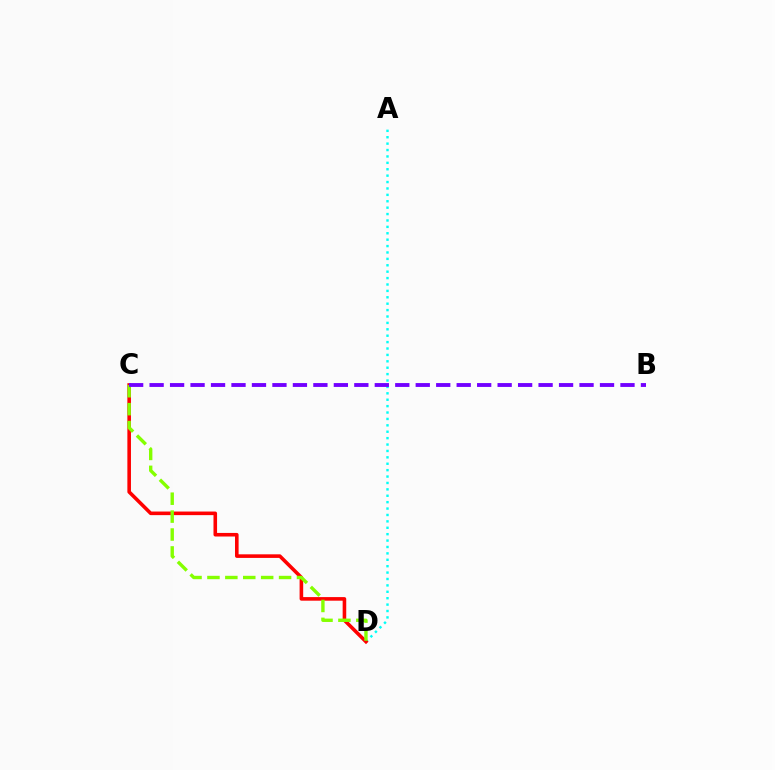{('A', 'D'): [{'color': '#00fff6', 'line_style': 'dotted', 'thickness': 1.74}], ('C', 'D'): [{'color': '#ff0000', 'line_style': 'solid', 'thickness': 2.58}, {'color': '#84ff00', 'line_style': 'dashed', 'thickness': 2.43}], ('B', 'C'): [{'color': '#7200ff', 'line_style': 'dashed', 'thickness': 2.78}]}